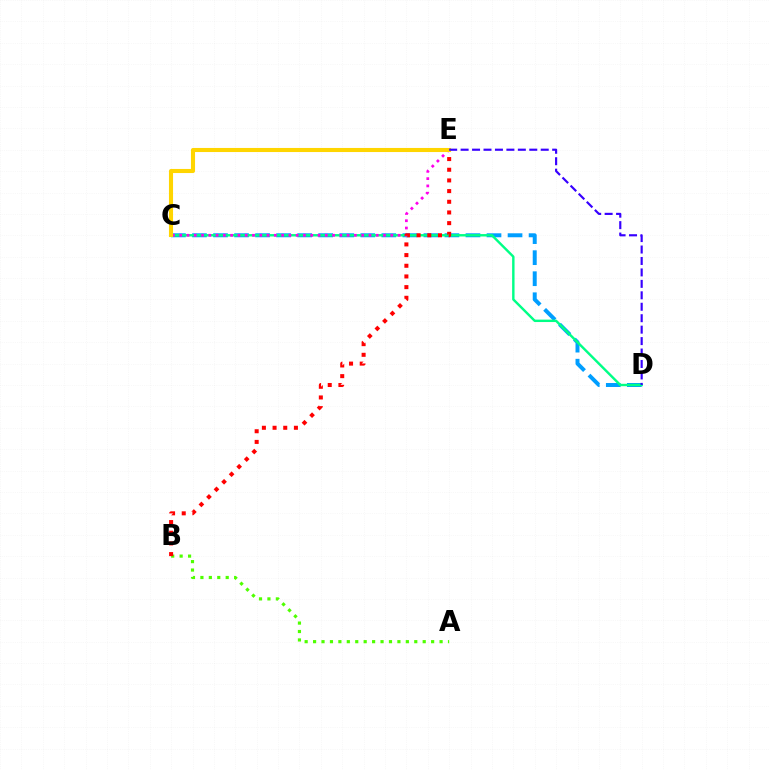{('C', 'D'): [{'color': '#009eff', 'line_style': 'dashed', 'thickness': 2.86}, {'color': '#00ff86', 'line_style': 'solid', 'thickness': 1.74}], ('C', 'E'): [{'color': '#ff00ed', 'line_style': 'dotted', 'thickness': 1.98}, {'color': '#ffd500', 'line_style': 'solid', 'thickness': 2.95}], ('A', 'B'): [{'color': '#4fff00', 'line_style': 'dotted', 'thickness': 2.29}], ('B', 'E'): [{'color': '#ff0000', 'line_style': 'dotted', 'thickness': 2.9}], ('D', 'E'): [{'color': '#3700ff', 'line_style': 'dashed', 'thickness': 1.55}]}